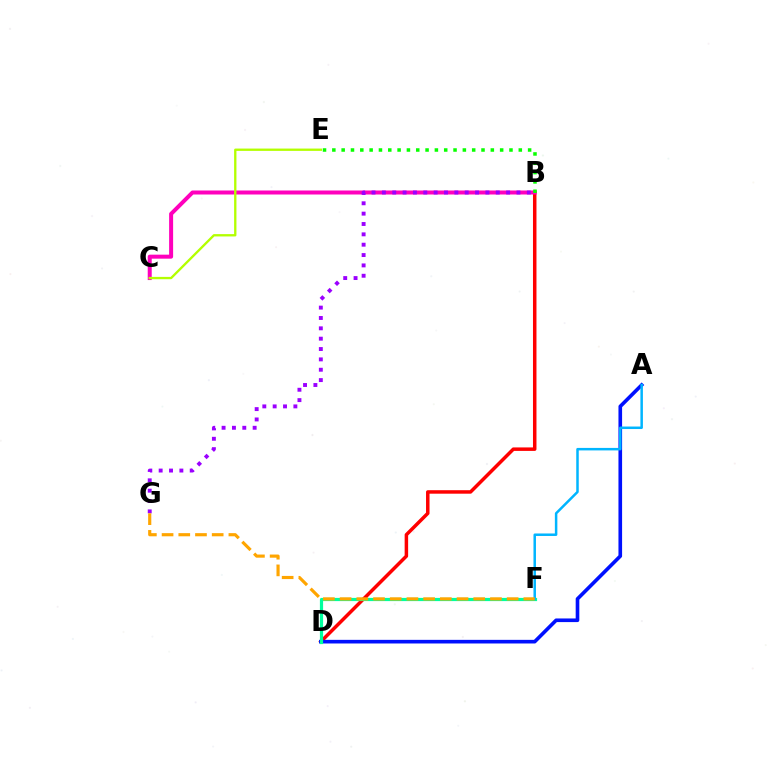{('B', 'D'): [{'color': '#ff0000', 'line_style': 'solid', 'thickness': 2.51}], ('B', 'C'): [{'color': '#ff00bd', 'line_style': 'solid', 'thickness': 2.88}], ('A', 'D'): [{'color': '#0010ff', 'line_style': 'solid', 'thickness': 2.61}], ('D', 'F'): [{'color': '#00ff9d', 'line_style': 'solid', 'thickness': 2.31}], ('B', 'E'): [{'color': '#08ff00', 'line_style': 'dotted', 'thickness': 2.53}], ('C', 'E'): [{'color': '#b3ff00', 'line_style': 'solid', 'thickness': 1.68}], ('A', 'F'): [{'color': '#00b5ff', 'line_style': 'solid', 'thickness': 1.8}], ('B', 'G'): [{'color': '#9b00ff', 'line_style': 'dotted', 'thickness': 2.81}], ('F', 'G'): [{'color': '#ffa500', 'line_style': 'dashed', 'thickness': 2.27}]}